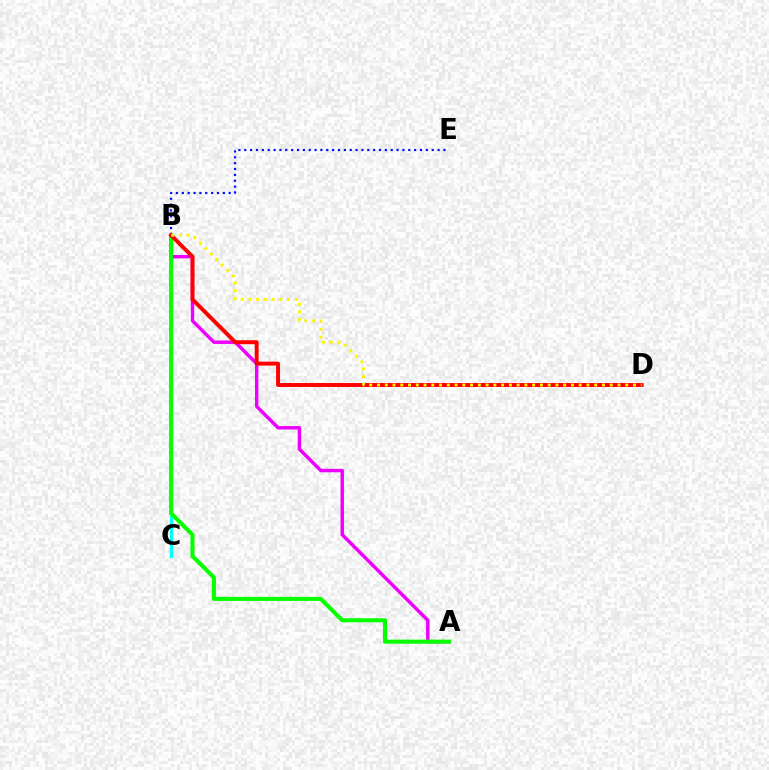{('B', 'C'): [{'color': '#00fff6', 'line_style': 'solid', 'thickness': 2.36}], ('B', 'E'): [{'color': '#0010ff', 'line_style': 'dotted', 'thickness': 1.59}], ('A', 'B'): [{'color': '#ee00ff', 'line_style': 'solid', 'thickness': 2.47}, {'color': '#08ff00', 'line_style': 'solid', 'thickness': 2.94}], ('B', 'D'): [{'color': '#ff0000', 'line_style': 'solid', 'thickness': 2.84}, {'color': '#fcf500', 'line_style': 'dotted', 'thickness': 2.11}]}